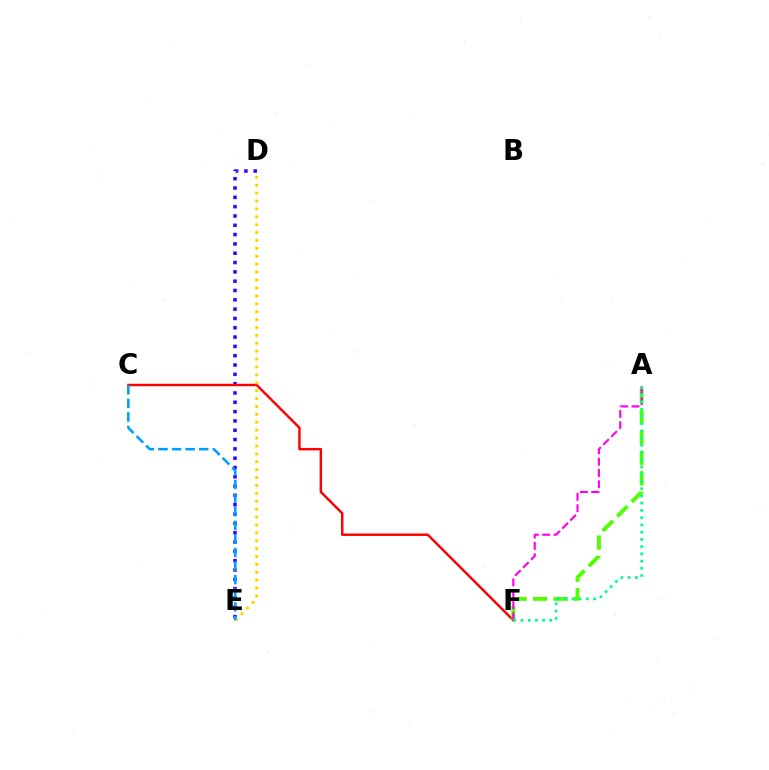{('D', 'E'): [{'color': '#3700ff', 'line_style': 'dotted', 'thickness': 2.53}, {'color': '#ffd500', 'line_style': 'dotted', 'thickness': 2.15}], ('C', 'F'): [{'color': '#ff0000', 'line_style': 'solid', 'thickness': 1.76}], ('A', 'F'): [{'color': '#4fff00', 'line_style': 'dashed', 'thickness': 2.79}, {'color': '#ff00ed', 'line_style': 'dashed', 'thickness': 1.54}, {'color': '#00ff86', 'line_style': 'dotted', 'thickness': 1.97}], ('C', 'E'): [{'color': '#009eff', 'line_style': 'dashed', 'thickness': 1.85}]}